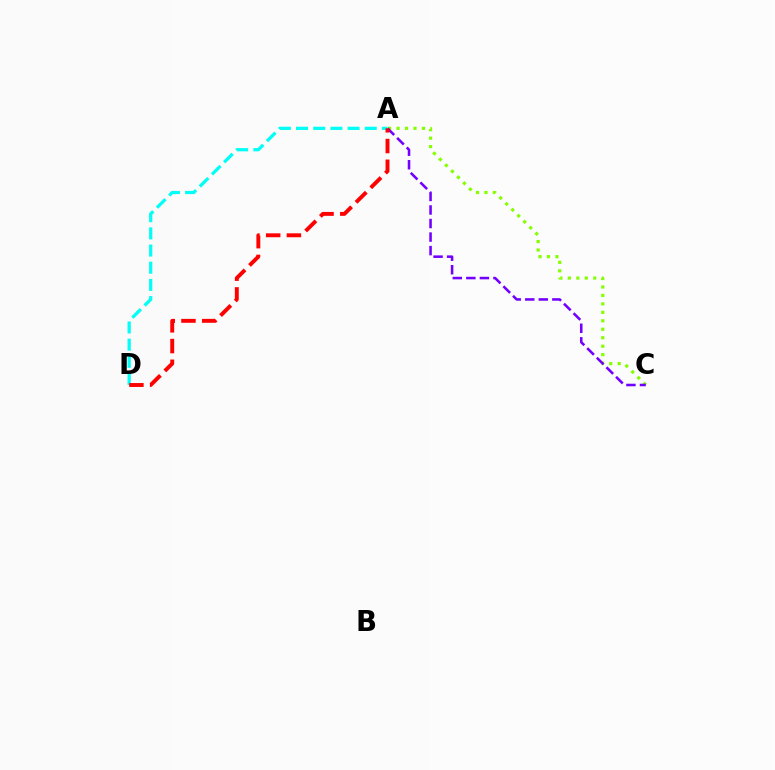{('A', 'C'): [{'color': '#84ff00', 'line_style': 'dotted', 'thickness': 2.3}, {'color': '#7200ff', 'line_style': 'dashed', 'thickness': 1.84}], ('A', 'D'): [{'color': '#00fff6', 'line_style': 'dashed', 'thickness': 2.33}, {'color': '#ff0000', 'line_style': 'dashed', 'thickness': 2.82}]}